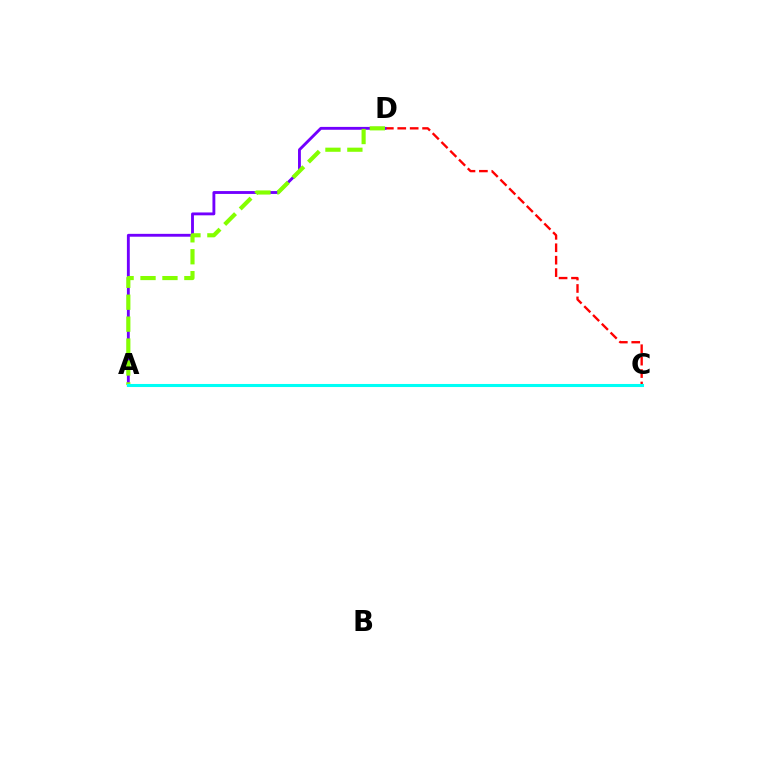{('C', 'D'): [{'color': '#ff0000', 'line_style': 'dashed', 'thickness': 1.69}], ('A', 'D'): [{'color': '#7200ff', 'line_style': 'solid', 'thickness': 2.06}, {'color': '#84ff00', 'line_style': 'dashed', 'thickness': 2.98}], ('A', 'C'): [{'color': '#00fff6', 'line_style': 'solid', 'thickness': 2.21}]}